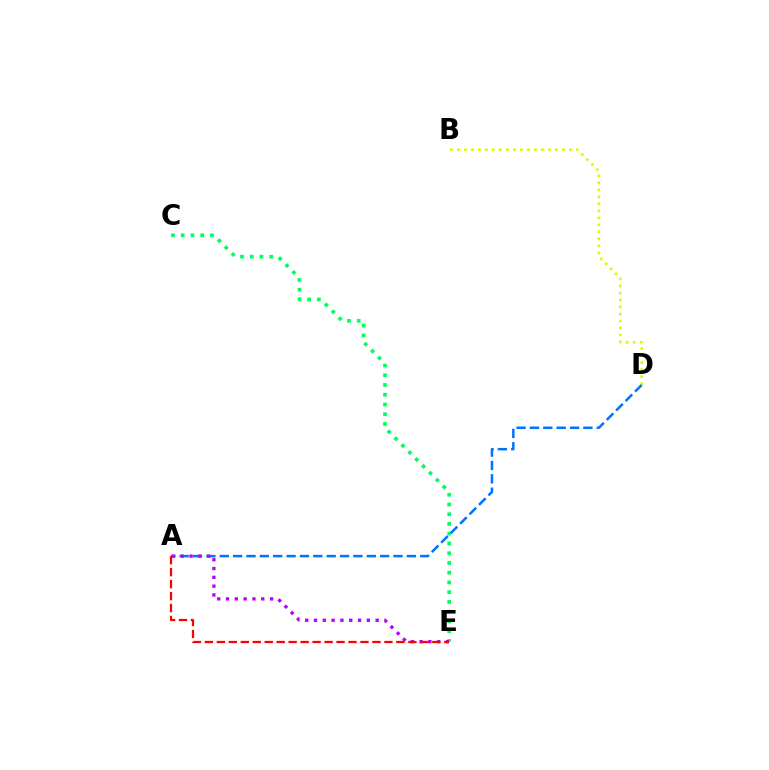{('B', 'D'): [{'color': '#d1ff00', 'line_style': 'dotted', 'thickness': 1.9}], ('C', 'E'): [{'color': '#00ff5c', 'line_style': 'dotted', 'thickness': 2.65}], ('A', 'D'): [{'color': '#0074ff', 'line_style': 'dashed', 'thickness': 1.82}], ('A', 'E'): [{'color': '#b900ff', 'line_style': 'dotted', 'thickness': 2.39}, {'color': '#ff0000', 'line_style': 'dashed', 'thickness': 1.63}]}